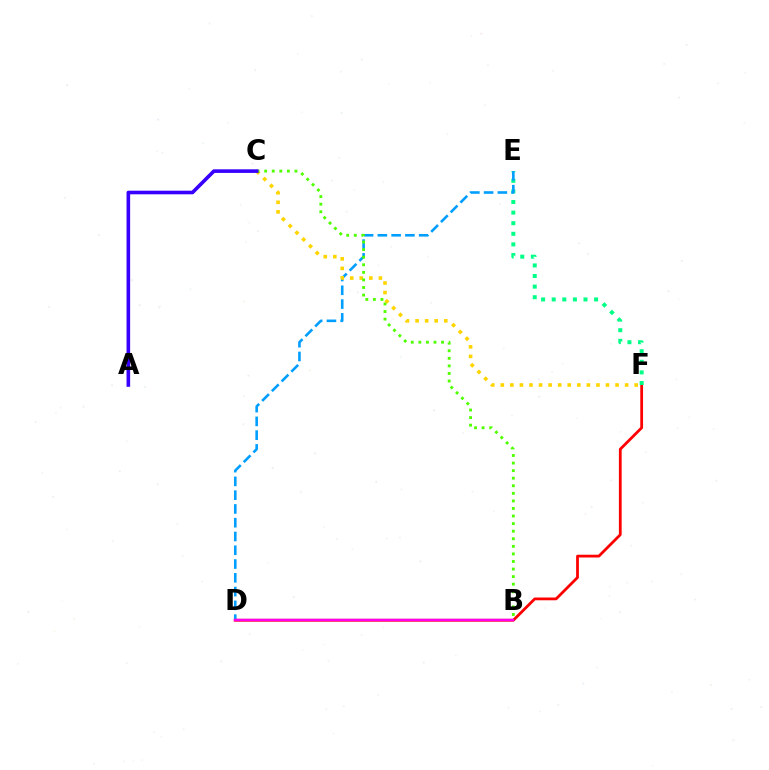{('D', 'F'): [{'color': '#ff0000', 'line_style': 'solid', 'thickness': 2.0}], ('E', 'F'): [{'color': '#00ff86', 'line_style': 'dotted', 'thickness': 2.88}], ('D', 'E'): [{'color': '#009eff', 'line_style': 'dashed', 'thickness': 1.87}], ('C', 'F'): [{'color': '#ffd500', 'line_style': 'dotted', 'thickness': 2.6}], ('B', 'C'): [{'color': '#4fff00', 'line_style': 'dotted', 'thickness': 2.06}], ('B', 'D'): [{'color': '#ff00ed', 'line_style': 'solid', 'thickness': 1.79}], ('A', 'C'): [{'color': '#3700ff', 'line_style': 'solid', 'thickness': 2.6}]}